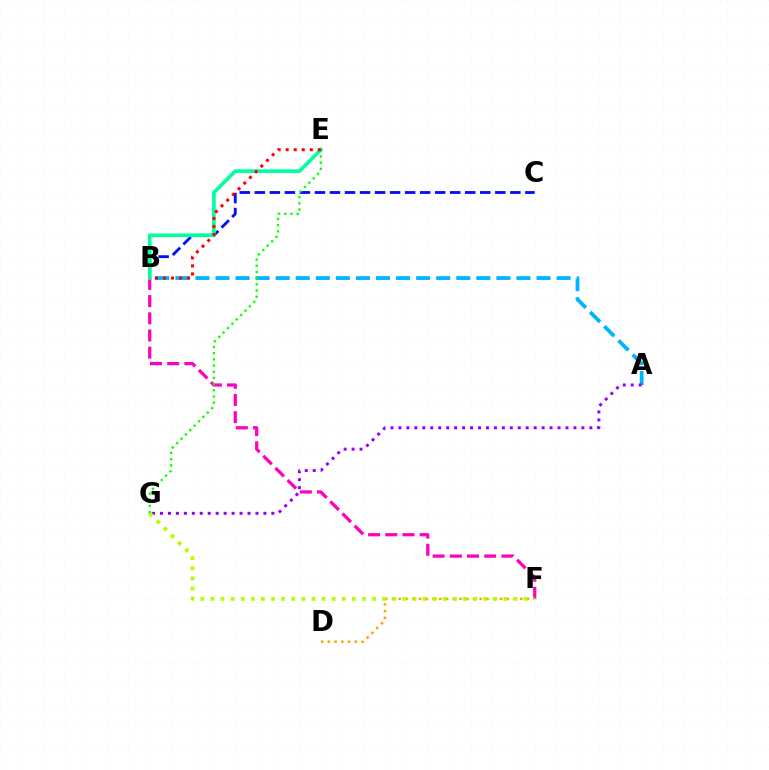{('A', 'B'): [{'color': '#00b5ff', 'line_style': 'dashed', 'thickness': 2.73}], ('B', 'F'): [{'color': '#ff00bd', 'line_style': 'dashed', 'thickness': 2.34}], ('D', 'F'): [{'color': '#ffa500', 'line_style': 'dotted', 'thickness': 1.83}], ('A', 'G'): [{'color': '#9b00ff', 'line_style': 'dotted', 'thickness': 2.16}], ('B', 'C'): [{'color': '#0010ff', 'line_style': 'dashed', 'thickness': 2.04}], ('B', 'E'): [{'color': '#00ff9d', 'line_style': 'solid', 'thickness': 2.63}, {'color': '#ff0000', 'line_style': 'dotted', 'thickness': 2.18}], ('F', 'G'): [{'color': '#b3ff00', 'line_style': 'dotted', 'thickness': 2.75}], ('E', 'G'): [{'color': '#08ff00', 'line_style': 'dotted', 'thickness': 1.68}]}